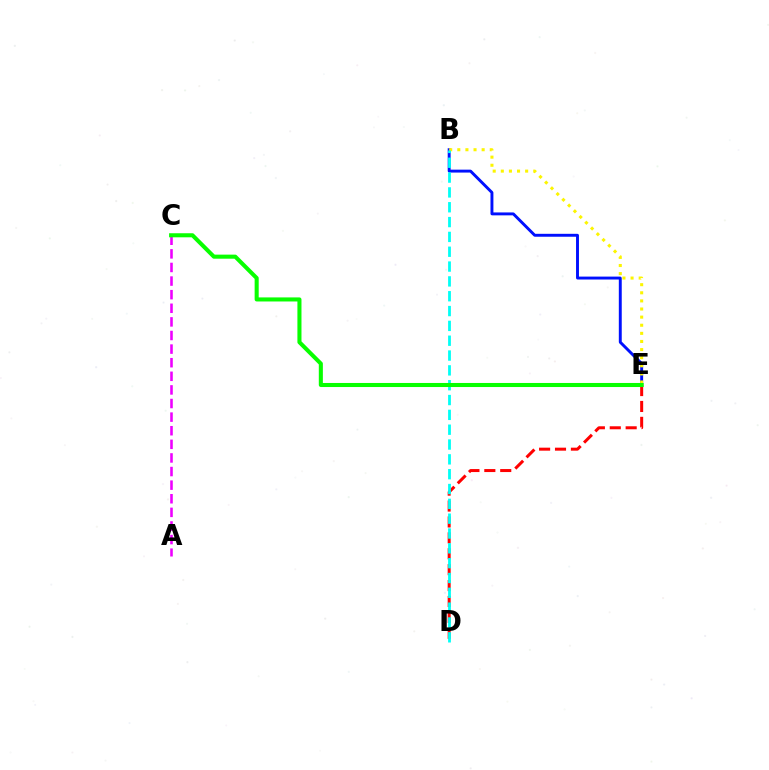{('B', 'E'): [{'color': '#0010ff', 'line_style': 'solid', 'thickness': 2.1}, {'color': '#fcf500', 'line_style': 'dotted', 'thickness': 2.2}], ('D', 'E'): [{'color': '#ff0000', 'line_style': 'dashed', 'thickness': 2.16}], ('B', 'D'): [{'color': '#00fff6', 'line_style': 'dashed', 'thickness': 2.01}], ('A', 'C'): [{'color': '#ee00ff', 'line_style': 'dashed', 'thickness': 1.85}], ('C', 'E'): [{'color': '#08ff00', 'line_style': 'solid', 'thickness': 2.93}]}